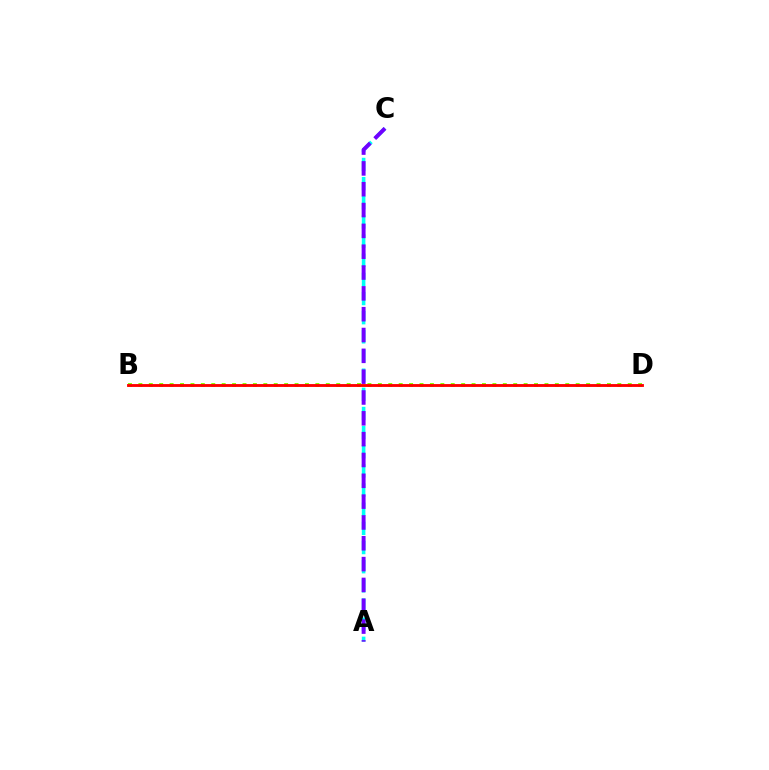{('A', 'C'): [{'color': '#00fff6', 'line_style': 'dashed', 'thickness': 2.6}, {'color': '#7200ff', 'line_style': 'dashed', 'thickness': 2.83}], ('B', 'D'): [{'color': '#84ff00', 'line_style': 'dotted', 'thickness': 2.83}, {'color': '#ff0000', 'line_style': 'solid', 'thickness': 2.06}]}